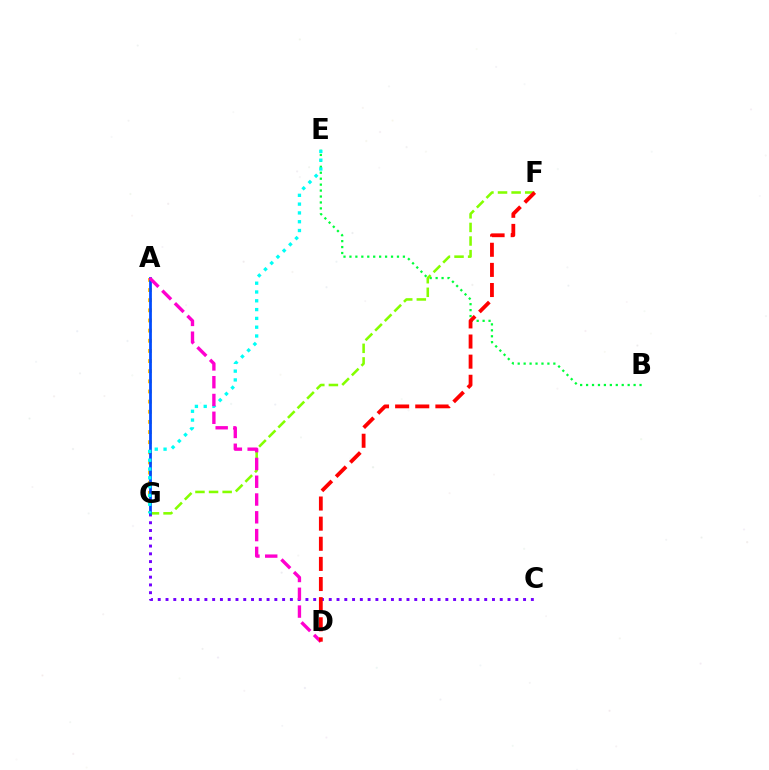{('C', 'G'): [{'color': '#7200ff', 'line_style': 'dotted', 'thickness': 2.11}], ('A', 'G'): [{'color': '#ffbd00', 'line_style': 'dotted', 'thickness': 2.76}, {'color': '#004bff', 'line_style': 'solid', 'thickness': 1.99}], ('B', 'E'): [{'color': '#00ff39', 'line_style': 'dotted', 'thickness': 1.61}], ('F', 'G'): [{'color': '#84ff00', 'line_style': 'dashed', 'thickness': 1.85}], ('E', 'G'): [{'color': '#00fff6', 'line_style': 'dotted', 'thickness': 2.39}], ('A', 'D'): [{'color': '#ff00cf', 'line_style': 'dashed', 'thickness': 2.42}], ('D', 'F'): [{'color': '#ff0000', 'line_style': 'dashed', 'thickness': 2.73}]}